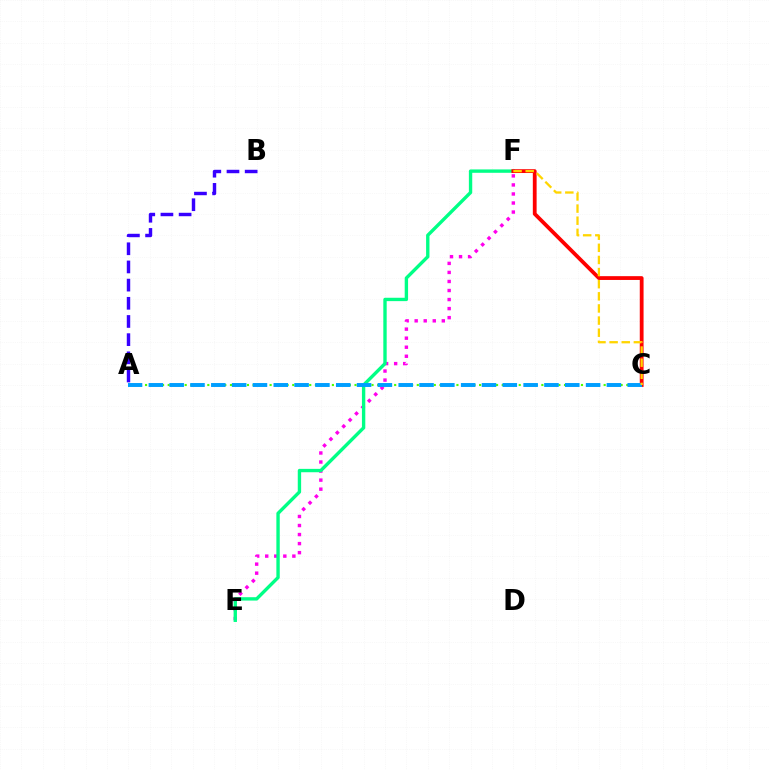{('E', 'F'): [{'color': '#ff00ed', 'line_style': 'dotted', 'thickness': 2.46}, {'color': '#00ff86', 'line_style': 'solid', 'thickness': 2.43}], ('A', 'C'): [{'color': '#4fff00', 'line_style': 'dotted', 'thickness': 1.54}, {'color': '#009eff', 'line_style': 'dashed', 'thickness': 2.83}], ('C', 'F'): [{'color': '#ff0000', 'line_style': 'solid', 'thickness': 2.73}, {'color': '#ffd500', 'line_style': 'dashed', 'thickness': 1.65}], ('A', 'B'): [{'color': '#3700ff', 'line_style': 'dashed', 'thickness': 2.47}]}